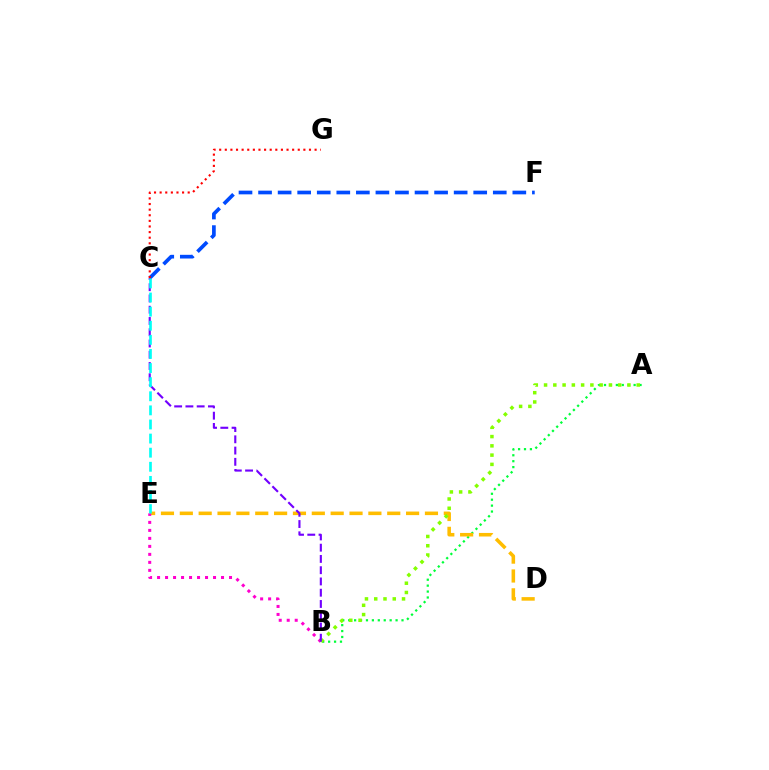{('C', 'F'): [{'color': '#004bff', 'line_style': 'dashed', 'thickness': 2.66}], ('C', 'G'): [{'color': '#ff0000', 'line_style': 'dotted', 'thickness': 1.52}], ('A', 'B'): [{'color': '#00ff39', 'line_style': 'dotted', 'thickness': 1.61}, {'color': '#84ff00', 'line_style': 'dotted', 'thickness': 2.52}], ('D', 'E'): [{'color': '#ffbd00', 'line_style': 'dashed', 'thickness': 2.56}], ('B', 'E'): [{'color': '#ff00cf', 'line_style': 'dotted', 'thickness': 2.17}], ('B', 'C'): [{'color': '#7200ff', 'line_style': 'dashed', 'thickness': 1.53}], ('C', 'E'): [{'color': '#00fff6', 'line_style': 'dashed', 'thickness': 1.92}]}